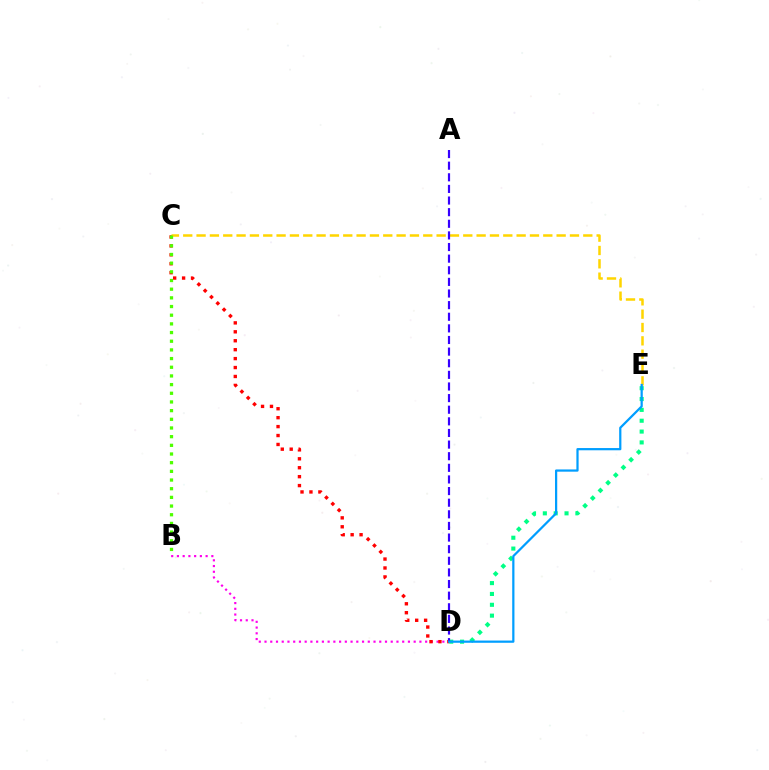{('B', 'D'): [{'color': '#ff00ed', 'line_style': 'dotted', 'thickness': 1.56}], ('C', 'D'): [{'color': '#ff0000', 'line_style': 'dotted', 'thickness': 2.43}], ('C', 'E'): [{'color': '#ffd500', 'line_style': 'dashed', 'thickness': 1.81}], ('D', 'E'): [{'color': '#00ff86', 'line_style': 'dotted', 'thickness': 2.95}, {'color': '#009eff', 'line_style': 'solid', 'thickness': 1.61}], ('B', 'C'): [{'color': '#4fff00', 'line_style': 'dotted', 'thickness': 2.36}], ('A', 'D'): [{'color': '#3700ff', 'line_style': 'dashed', 'thickness': 1.58}]}